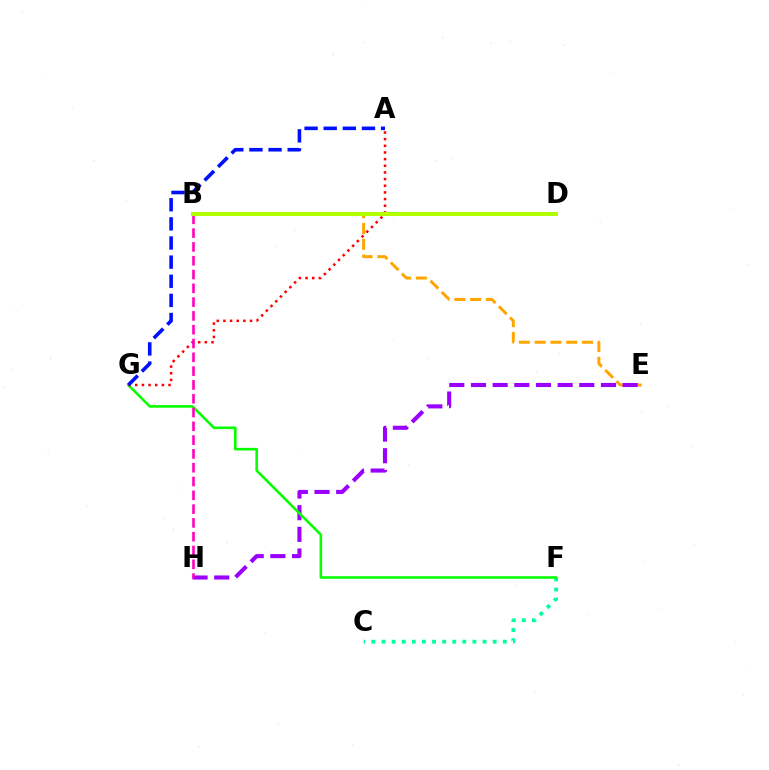{('B', 'E'): [{'color': '#ffa500', 'line_style': 'dashed', 'thickness': 2.14}], ('C', 'F'): [{'color': '#00ff9d', 'line_style': 'dotted', 'thickness': 2.75}], ('E', 'H'): [{'color': '#9b00ff', 'line_style': 'dashed', 'thickness': 2.94}], ('F', 'G'): [{'color': '#08ff00', 'line_style': 'solid', 'thickness': 1.86}], ('B', 'D'): [{'color': '#00b5ff', 'line_style': 'dotted', 'thickness': 2.9}, {'color': '#b3ff00', 'line_style': 'solid', 'thickness': 2.87}], ('A', 'G'): [{'color': '#ff0000', 'line_style': 'dotted', 'thickness': 1.81}, {'color': '#0010ff', 'line_style': 'dashed', 'thickness': 2.6}], ('B', 'H'): [{'color': '#ff00bd', 'line_style': 'dashed', 'thickness': 1.87}]}